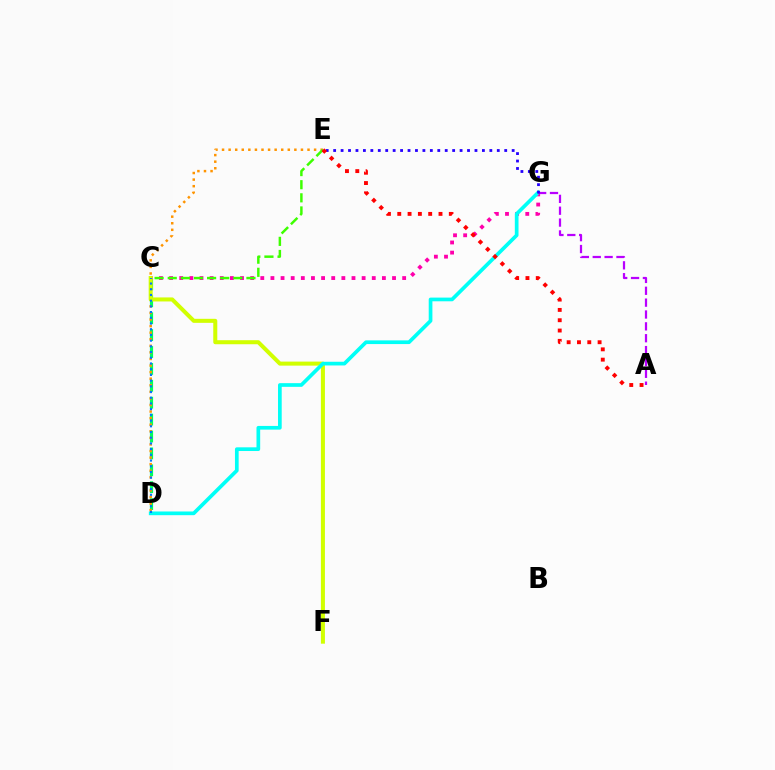{('C', 'D'): [{'color': '#00ff5c', 'line_style': 'dashed', 'thickness': 2.3}, {'color': '#0074ff', 'line_style': 'dotted', 'thickness': 1.55}], ('D', 'E'): [{'color': '#ff9400', 'line_style': 'dotted', 'thickness': 1.79}], ('C', 'G'): [{'color': '#ff00ac', 'line_style': 'dotted', 'thickness': 2.75}], ('C', 'E'): [{'color': '#3dff00', 'line_style': 'dashed', 'thickness': 1.78}], ('C', 'F'): [{'color': '#d1ff00', 'line_style': 'solid', 'thickness': 2.9}], ('D', 'G'): [{'color': '#00fff6', 'line_style': 'solid', 'thickness': 2.66}], ('A', 'G'): [{'color': '#b900ff', 'line_style': 'dashed', 'thickness': 1.61}], ('E', 'G'): [{'color': '#2500ff', 'line_style': 'dotted', 'thickness': 2.02}], ('A', 'E'): [{'color': '#ff0000', 'line_style': 'dotted', 'thickness': 2.8}]}